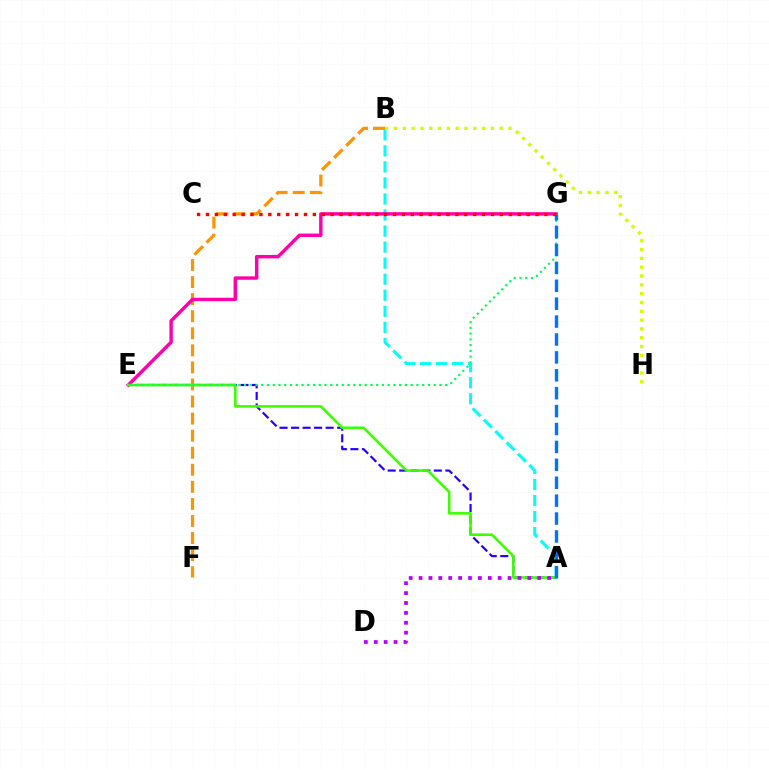{('B', 'F'): [{'color': '#ff9400', 'line_style': 'dashed', 'thickness': 2.32}], ('A', 'B'): [{'color': '#00fff6', 'line_style': 'dashed', 'thickness': 2.18}], ('E', 'G'): [{'color': '#ff00ac', 'line_style': 'solid', 'thickness': 2.46}, {'color': '#00ff5c', 'line_style': 'dotted', 'thickness': 1.56}], ('A', 'E'): [{'color': '#2500ff', 'line_style': 'dashed', 'thickness': 1.57}, {'color': '#3dff00', 'line_style': 'solid', 'thickness': 1.87}], ('B', 'H'): [{'color': '#d1ff00', 'line_style': 'dotted', 'thickness': 2.39}], ('A', 'D'): [{'color': '#b900ff', 'line_style': 'dotted', 'thickness': 2.69}], ('A', 'G'): [{'color': '#0074ff', 'line_style': 'dashed', 'thickness': 2.43}], ('C', 'G'): [{'color': '#ff0000', 'line_style': 'dotted', 'thickness': 2.42}]}